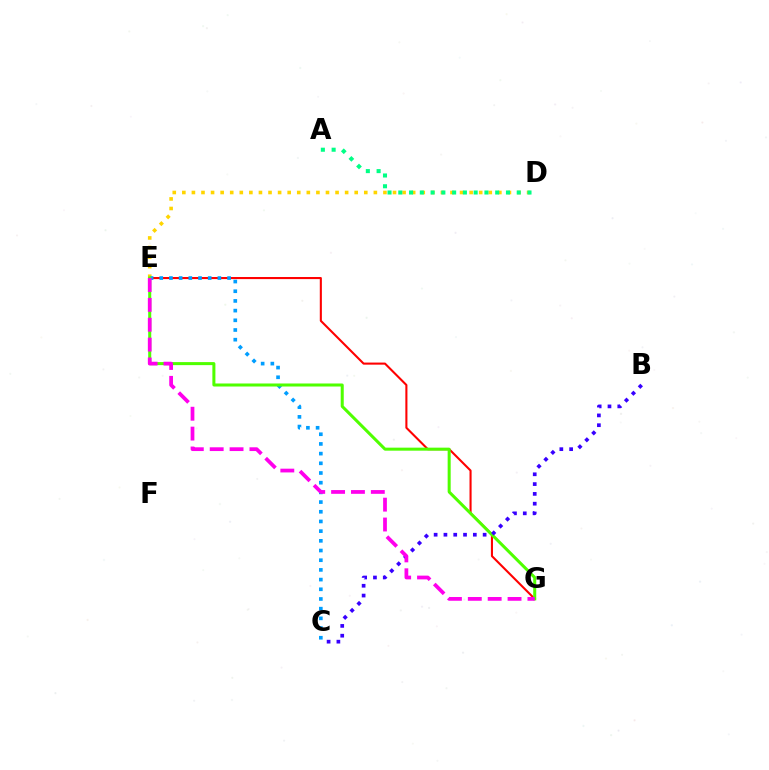{('E', 'G'): [{'color': '#ff0000', 'line_style': 'solid', 'thickness': 1.5}, {'color': '#4fff00', 'line_style': 'solid', 'thickness': 2.18}, {'color': '#ff00ed', 'line_style': 'dashed', 'thickness': 2.7}], ('D', 'E'): [{'color': '#ffd500', 'line_style': 'dotted', 'thickness': 2.6}], ('C', 'E'): [{'color': '#009eff', 'line_style': 'dotted', 'thickness': 2.63}], ('B', 'C'): [{'color': '#3700ff', 'line_style': 'dotted', 'thickness': 2.66}], ('A', 'D'): [{'color': '#00ff86', 'line_style': 'dotted', 'thickness': 2.93}]}